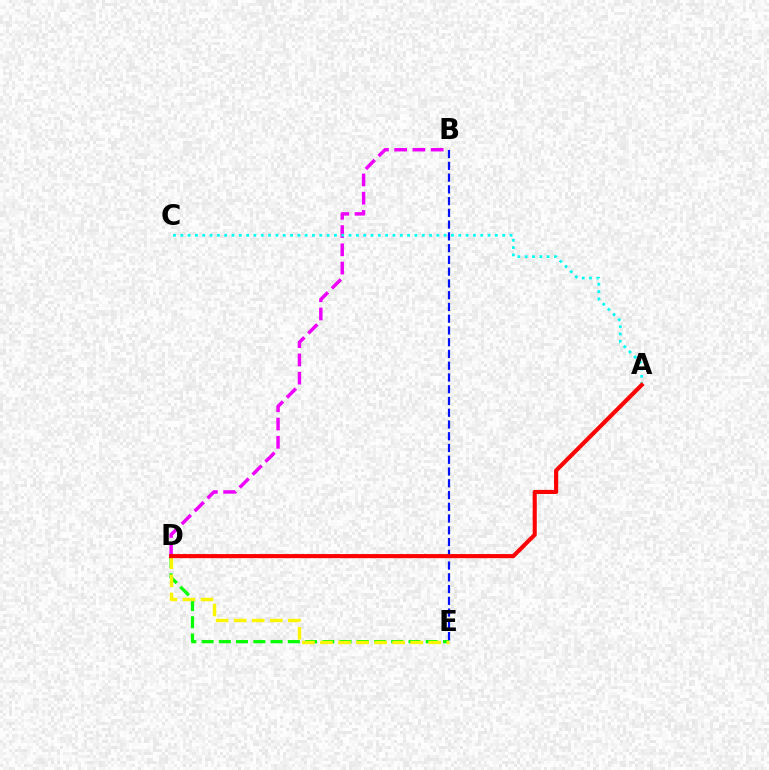{('B', 'D'): [{'color': '#ee00ff', 'line_style': 'dashed', 'thickness': 2.48}], ('D', 'E'): [{'color': '#08ff00', 'line_style': 'dashed', 'thickness': 2.34}, {'color': '#fcf500', 'line_style': 'dashed', 'thickness': 2.45}], ('A', 'C'): [{'color': '#00fff6', 'line_style': 'dotted', 'thickness': 1.99}], ('B', 'E'): [{'color': '#0010ff', 'line_style': 'dashed', 'thickness': 1.6}], ('A', 'D'): [{'color': '#ff0000', 'line_style': 'solid', 'thickness': 2.96}]}